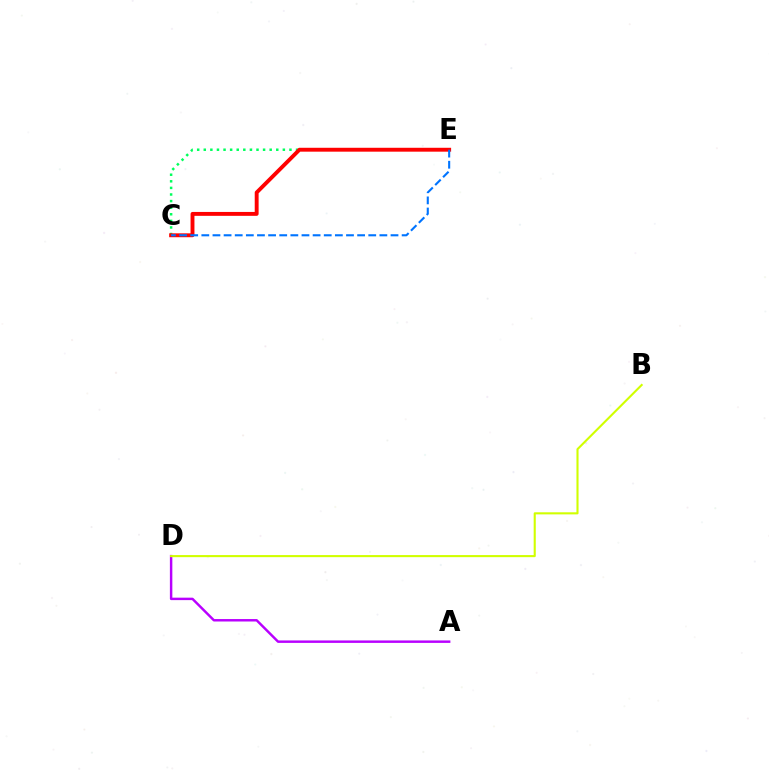{('C', 'E'): [{'color': '#00ff5c', 'line_style': 'dotted', 'thickness': 1.79}, {'color': '#ff0000', 'line_style': 'solid', 'thickness': 2.8}, {'color': '#0074ff', 'line_style': 'dashed', 'thickness': 1.51}], ('A', 'D'): [{'color': '#b900ff', 'line_style': 'solid', 'thickness': 1.77}], ('B', 'D'): [{'color': '#d1ff00', 'line_style': 'solid', 'thickness': 1.51}]}